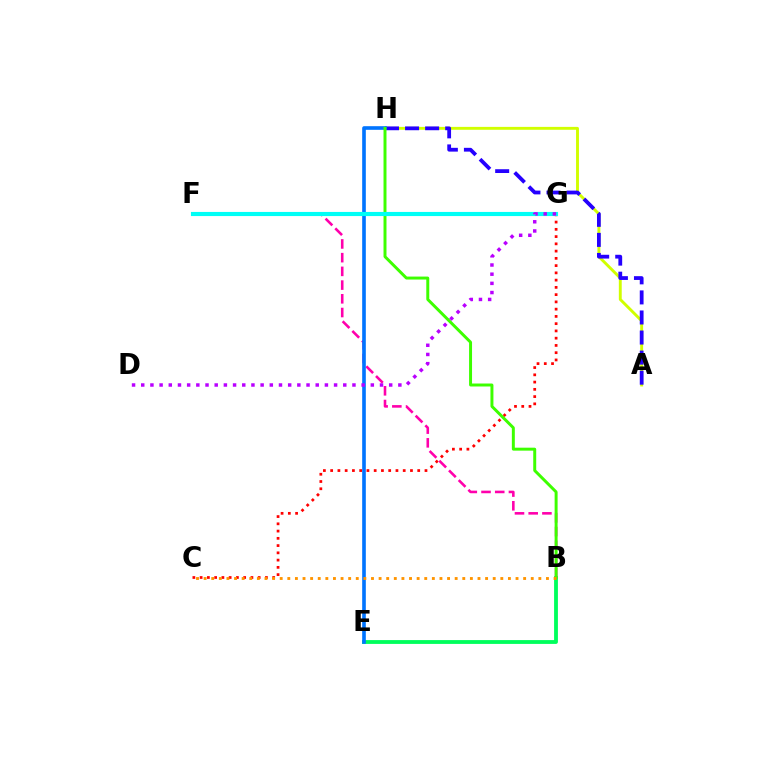{('A', 'H'): [{'color': '#d1ff00', 'line_style': 'solid', 'thickness': 2.08}, {'color': '#2500ff', 'line_style': 'dashed', 'thickness': 2.73}], ('B', 'E'): [{'color': '#00ff5c', 'line_style': 'solid', 'thickness': 2.75}], ('C', 'G'): [{'color': '#ff0000', 'line_style': 'dotted', 'thickness': 1.97}], ('B', 'F'): [{'color': '#ff00ac', 'line_style': 'dashed', 'thickness': 1.86}], ('E', 'H'): [{'color': '#0074ff', 'line_style': 'solid', 'thickness': 2.62}], ('B', 'H'): [{'color': '#3dff00', 'line_style': 'solid', 'thickness': 2.14}], ('F', 'G'): [{'color': '#00fff6', 'line_style': 'solid', 'thickness': 2.98}], ('D', 'G'): [{'color': '#b900ff', 'line_style': 'dotted', 'thickness': 2.5}], ('B', 'C'): [{'color': '#ff9400', 'line_style': 'dotted', 'thickness': 2.07}]}